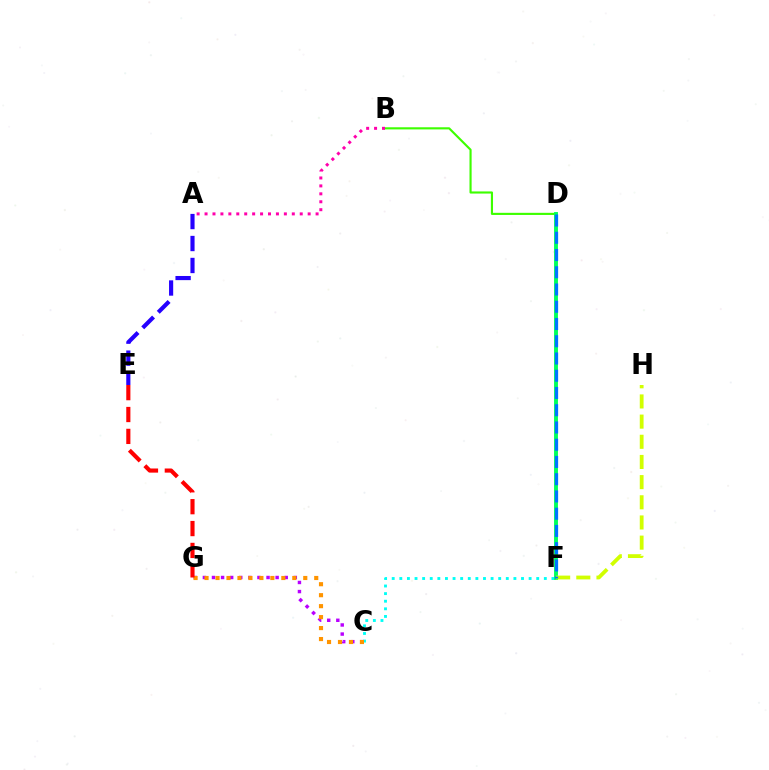{('B', 'D'): [{'color': '#3dff00', 'line_style': 'solid', 'thickness': 1.54}], ('C', 'G'): [{'color': '#b900ff', 'line_style': 'dotted', 'thickness': 2.47}, {'color': '#ff9400', 'line_style': 'dotted', 'thickness': 2.98}], ('A', 'E'): [{'color': '#2500ff', 'line_style': 'dashed', 'thickness': 2.98}], ('C', 'F'): [{'color': '#00fff6', 'line_style': 'dotted', 'thickness': 2.07}], ('D', 'F'): [{'color': '#00ff5c', 'line_style': 'solid', 'thickness': 2.8}, {'color': '#0074ff', 'line_style': 'dashed', 'thickness': 2.34}], ('F', 'H'): [{'color': '#d1ff00', 'line_style': 'dashed', 'thickness': 2.74}], ('A', 'B'): [{'color': '#ff00ac', 'line_style': 'dotted', 'thickness': 2.16}], ('E', 'G'): [{'color': '#ff0000', 'line_style': 'dashed', 'thickness': 2.97}]}